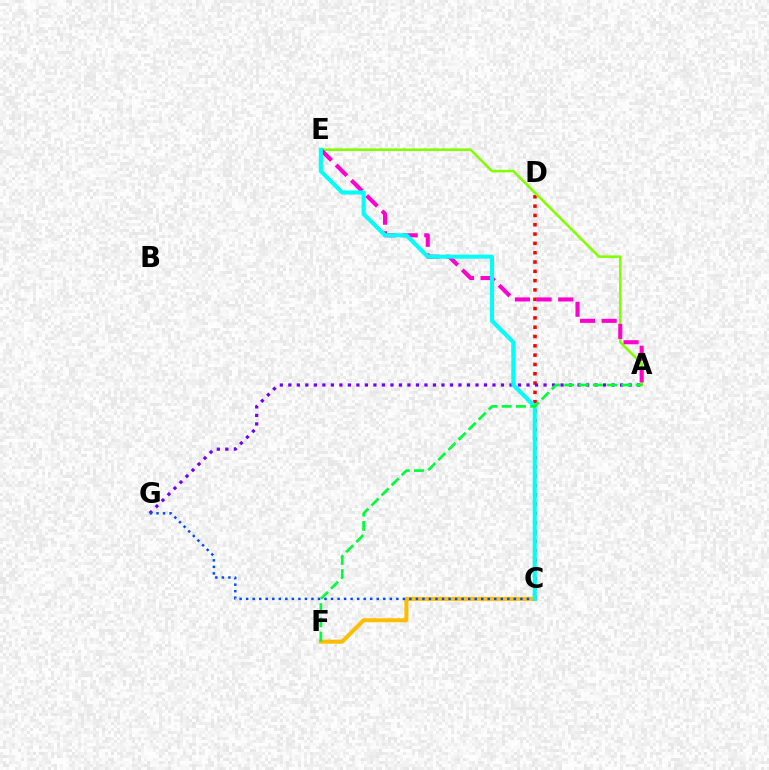{('C', 'D'): [{'color': '#ff0000', 'line_style': 'dotted', 'thickness': 2.53}], ('A', 'E'): [{'color': '#84ff00', 'line_style': 'solid', 'thickness': 1.85}, {'color': '#ff00cf', 'line_style': 'dashed', 'thickness': 2.94}], ('C', 'F'): [{'color': '#ffbd00', 'line_style': 'solid', 'thickness': 2.89}], ('A', 'G'): [{'color': '#7200ff', 'line_style': 'dotted', 'thickness': 2.31}], ('C', 'G'): [{'color': '#004bff', 'line_style': 'dotted', 'thickness': 1.77}], ('C', 'E'): [{'color': '#00fff6', 'line_style': 'solid', 'thickness': 2.93}], ('A', 'F'): [{'color': '#00ff39', 'line_style': 'dashed', 'thickness': 1.94}]}